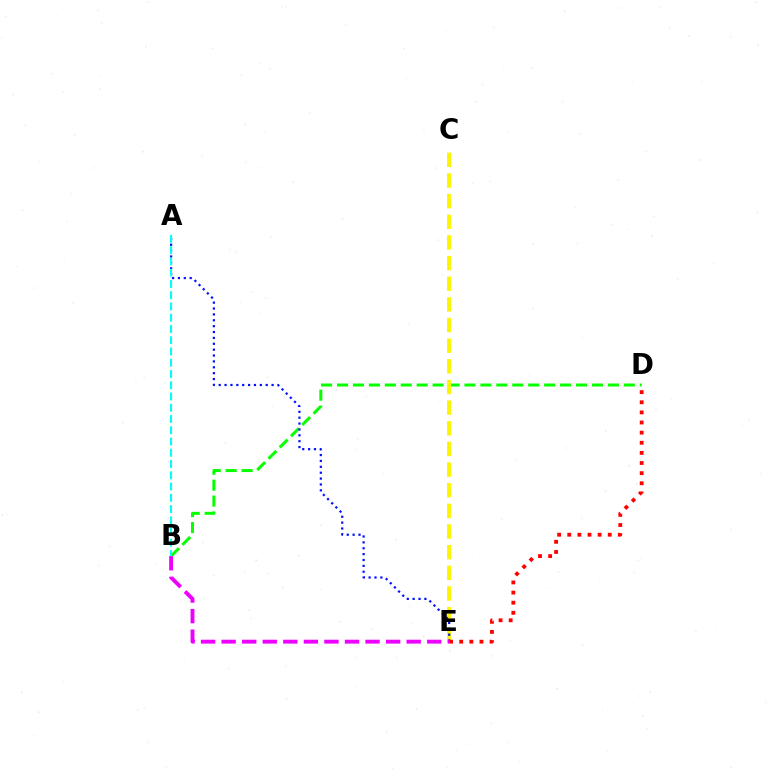{('B', 'D'): [{'color': '#08ff00', 'line_style': 'dashed', 'thickness': 2.16}], ('C', 'E'): [{'color': '#fcf500', 'line_style': 'dashed', 'thickness': 2.81}], ('A', 'E'): [{'color': '#0010ff', 'line_style': 'dotted', 'thickness': 1.6}], ('B', 'E'): [{'color': '#ee00ff', 'line_style': 'dashed', 'thickness': 2.79}], ('A', 'B'): [{'color': '#00fff6', 'line_style': 'dashed', 'thickness': 1.53}], ('D', 'E'): [{'color': '#ff0000', 'line_style': 'dotted', 'thickness': 2.75}]}